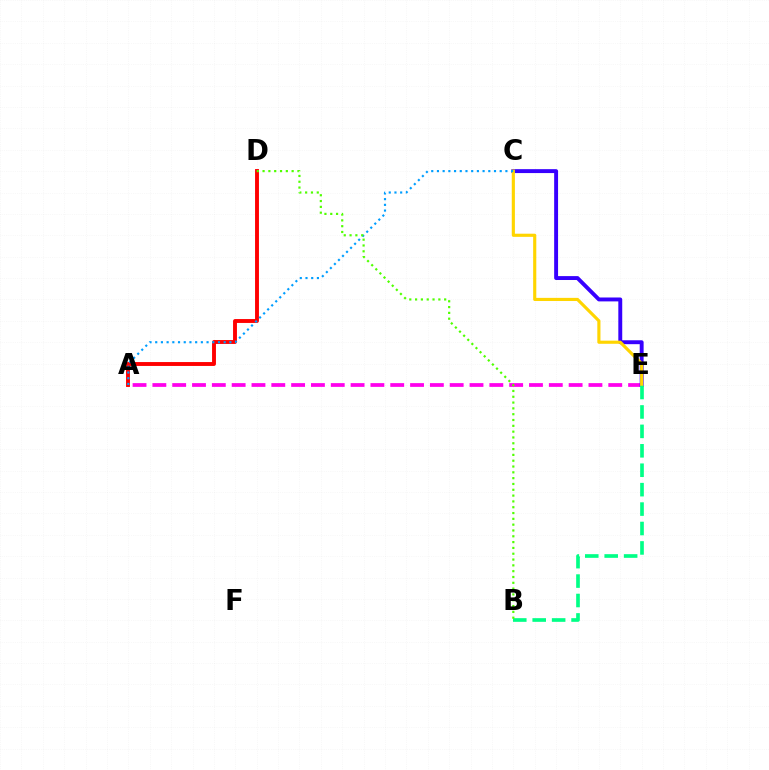{('A', 'E'): [{'color': '#ff00ed', 'line_style': 'dashed', 'thickness': 2.69}], ('A', 'D'): [{'color': '#ff0000', 'line_style': 'solid', 'thickness': 2.8}], ('C', 'E'): [{'color': '#3700ff', 'line_style': 'solid', 'thickness': 2.81}, {'color': '#ffd500', 'line_style': 'solid', 'thickness': 2.26}], ('B', 'E'): [{'color': '#00ff86', 'line_style': 'dashed', 'thickness': 2.64}], ('A', 'C'): [{'color': '#009eff', 'line_style': 'dotted', 'thickness': 1.55}], ('B', 'D'): [{'color': '#4fff00', 'line_style': 'dotted', 'thickness': 1.58}]}